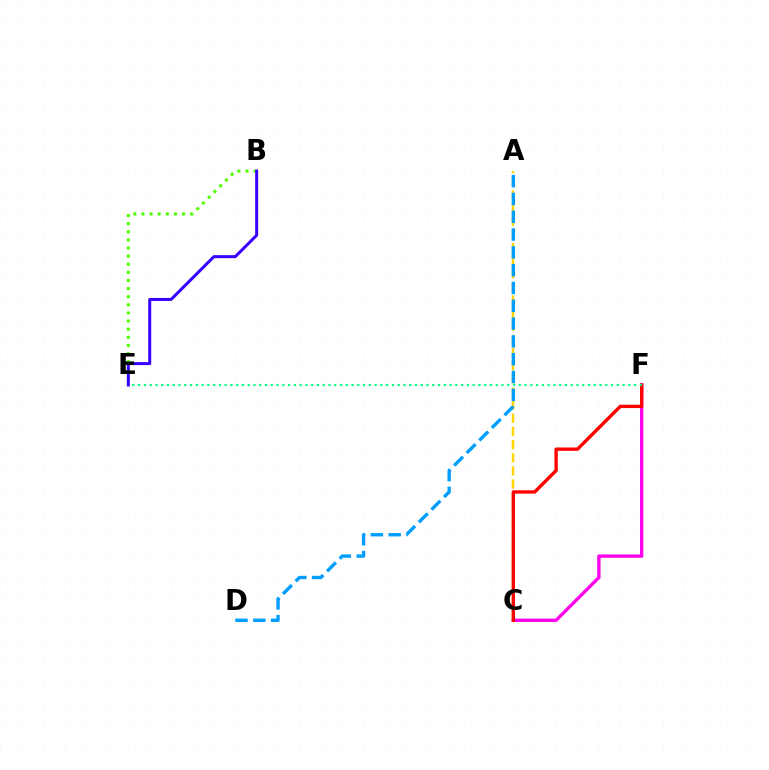{('C', 'F'): [{'color': '#ff00ed', 'line_style': 'solid', 'thickness': 2.4}, {'color': '#ff0000', 'line_style': 'solid', 'thickness': 2.4}], ('A', 'C'): [{'color': '#ffd500', 'line_style': 'dashed', 'thickness': 1.79}], ('A', 'D'): [{'color': '#009eff', 'line_style': 'dashed', 'thickness': 2.42}], ('E', 'F'): [{'color': '#00ff86', 'line_style': 'dotted', 'thickness': 1.57}], ('B', 'E'): [{'color': '#4fff00', 'line_style': 'dotted', 'thickness': 2.21}, {'color': '#3700ff', 'line_style': 'solid', 'thickness': 2.16}]}